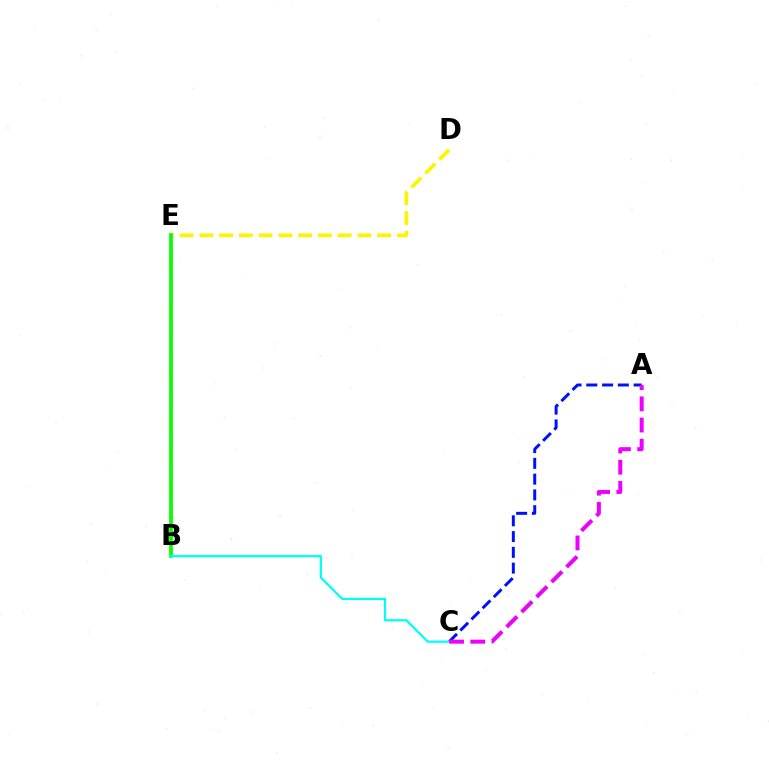{('B', 'E'): [{'color': '#ff0000', 'line_style': 'dotted', 'thickness': 1.78}, {'color': '#08ff00', 'line_style': 'solid', 'thickness': 2.68}], ('D', 'E'): [{'color': '#fcf500', 'line_style': 'dashed', 'thickness': 2.68}], ('A', 'C'): [{'color': '#0010ff', 'line_style': 'dashed', 'thickness': 2.14}, {'color': '#ee00ff', 'line_style': 'dashed', 'thickness': 2.88}], ('B', 'C'): [{'color': '#00fff6', 'line_style': 'solid', 'thickness': 1.63}]}